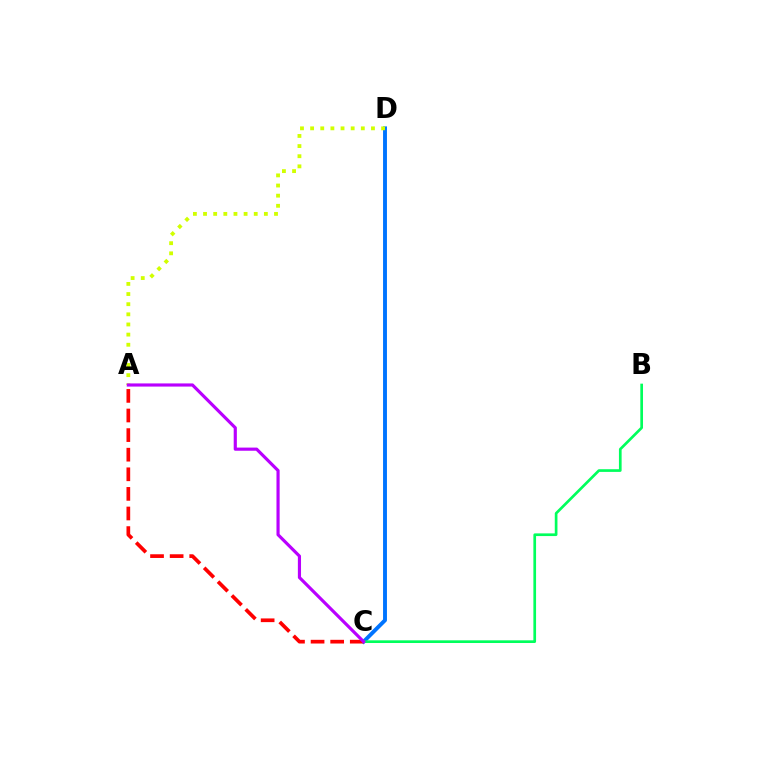{('C', 'D'): [{'color': '#0074ff', 'line_style': 'solid', 'thickness': 2.81}], ('B', 'C'): [{'color': '#00ff5c', 'line_style': 'solid', 'thickness': 1.93}], ('A', 'C'): [{'color': '#ff0000', 'line_style': 'dashed', 'thickness': 2.66}, {'color': '#b900ff', 'line_style': 'solid', 'thickness': 2.27}], ('A', 'D'): [{'color': '#d1ff00', 'line_style': 'dotted', 'thickness': 2.75}]}